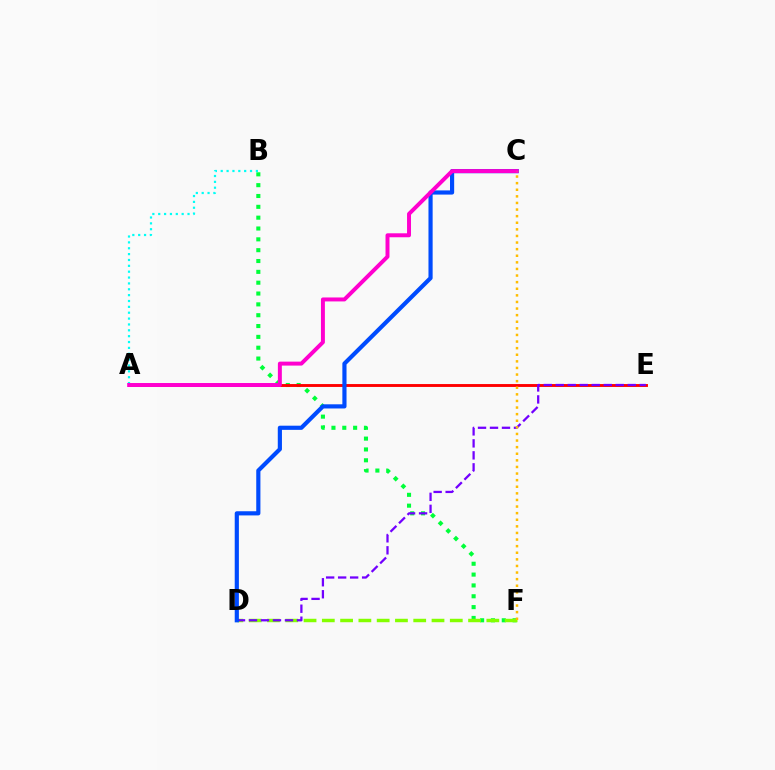{('B', 'F'): [{'color': '#00ff39', 'line_style': 'dotted', 'thickness': 2.94}], ('A', 'B'): [{'color': '#00fff6', 'line_style': 'dotted', 'thickness': 1.59}], ('D', 'F'): [{'color': '#84ff00', 'line_style': 'dashed', 'thickness': 2.48}], ('A', 'E'): [{'color': '#ff0000', 'line_style': 'solid', 'thickness': 2.08}], ('D', 'E'): [{'color': '#7200ff', 'line_style': 'dashed', 'thickness': 1.63}], ('C', 'D'): [{'color': '#004bff', 'line_style': 'solid', 'thickness': 3.0}], ('A', 'C'): [{'color': '#ff00cf', 'line_style': 'solid', 'thickness': 2.85}], ('C', 'F'): [{'color': '#ffbd00', 'line_style': 'dotted', 'thickness': 1.79}]}